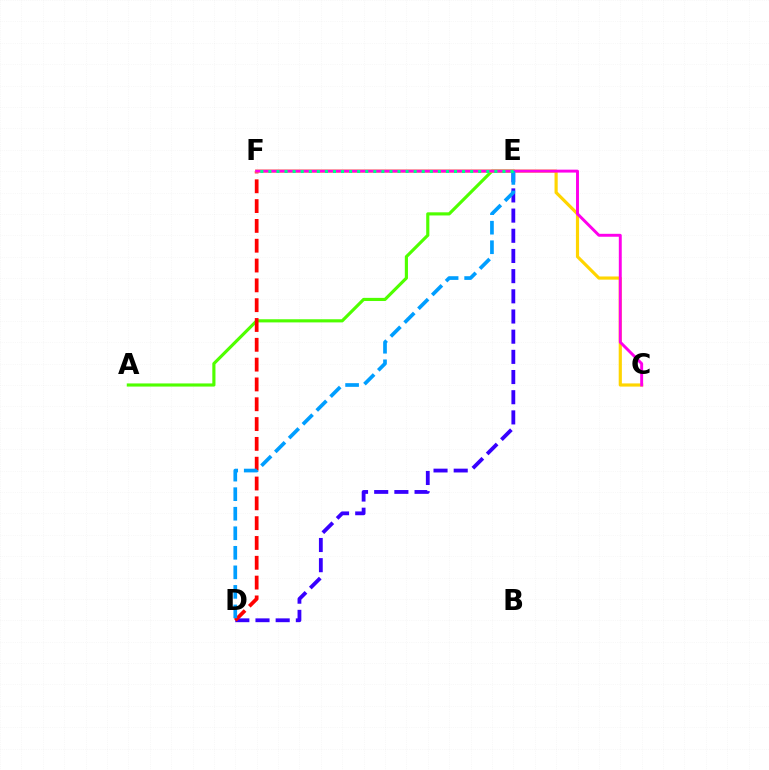{('A', 'E'): [{'color': '#4fff00', 'line_style': 'solid', 'thickness': 2.26}], ('D', 'E'): [{'color': '#3700ff', 'line_style': 'dashed', 'thickness': 2.74}, {'color': '#009eff', 'line_style': 'dashed', 'thickness': 2.65}], ('D', 'F'): [{'color': '#ff0000', 'line_style': 'dashed', 'thickness': 2.69}], ('C', 'F'): [{'color': '#ffd500', 'line_style': 'solid', 'thickness': 2.28}, {'color': '#ff00ed', 'line_style': 'solid', 'thickness': 2.11}], ('E', 'F'): [{'color': '#00ff86', 'line_style': 'dotted', 'thickness': 2.19}]}